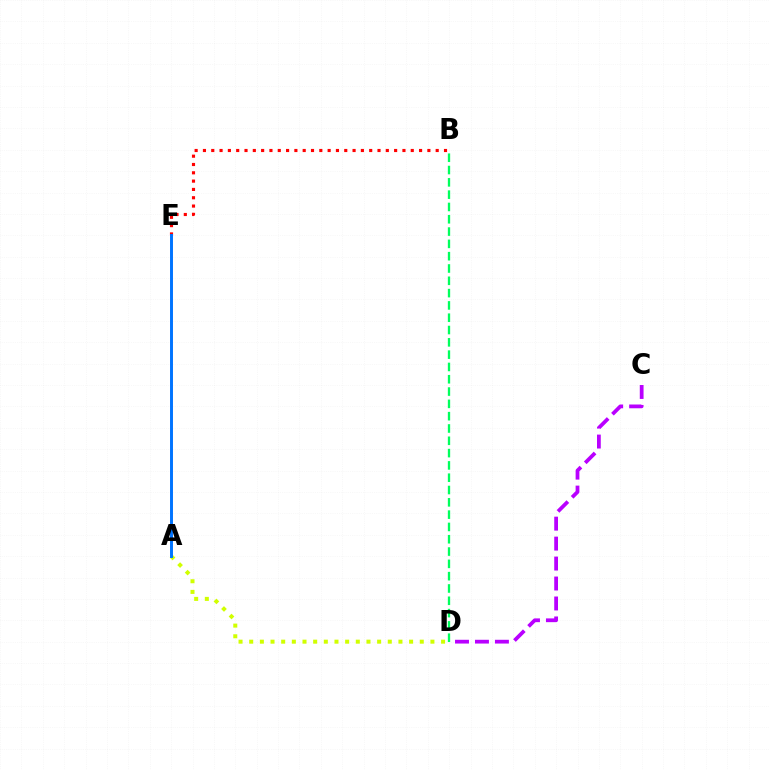{('A', 'D'): [{'color': '#d1ff00', 'line_style': 'dotted', 'thickness': 2.9}], ('B', 'E'): [{'color': '#ff0000', 'line_style': 'dotted', 'thickness': 2.26}], ('B', 'D'): [{'color': '#00ff5c', 'line_style': 'dashed', 'thickness': 1.67}], ('A', 'E'): [{'color': '#0074ff', 'line_style': 'solid', 'thickness': 2.12}], ('C', 'D'): [{'color': '#b900ff', 'line_style': 'dashed', 'thickness': 2.71}]}